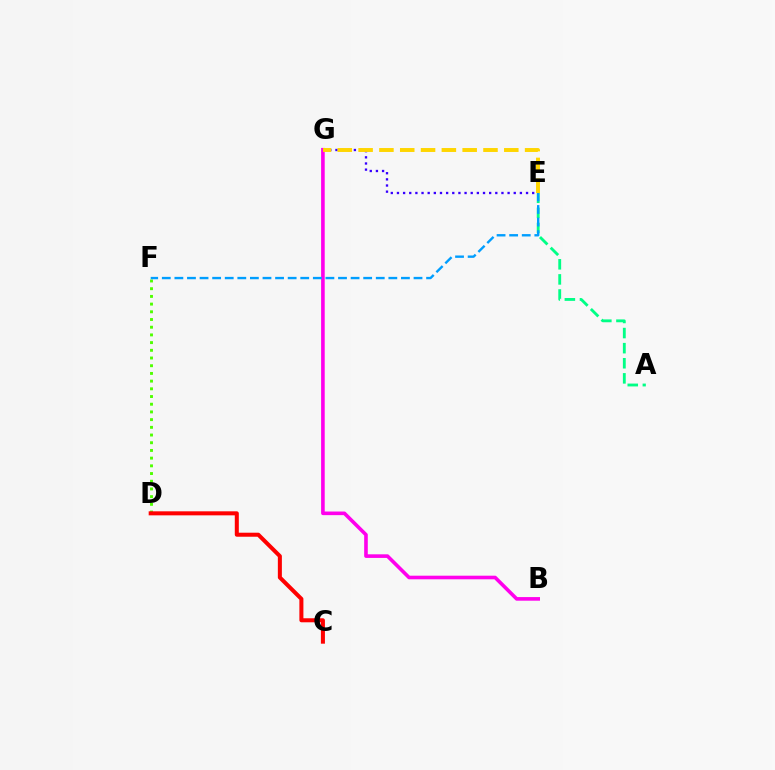{('E', 'G'): [{'color': '#3700ff', 'line_style': 'dotted', 'thickness': 1.67}, {'color': '#ffd500', 'line_style': 'dashed', 'thickness': 2.83}], ('A', 'E'): [{'color': '#00ff86', 'line_style': 'dashed', 'thickness': 2.05}], ('D', 'F'): [{'color': '#4fff00', 'line_style': 'dotted', 'thickness': 2.09}], ('B', 'G'): [{'color': '#ff00ed', 'line_style': 'solid', 'thickness': 2.6}], ('E', 'F'): [{'color': '#009eff', 'line_style': 'dashed', 'thickness': 1.71}], ('C', 'D'): [{'color': '#ff0000', 'line_style': 'solid', 'thickness': 2.9}]}